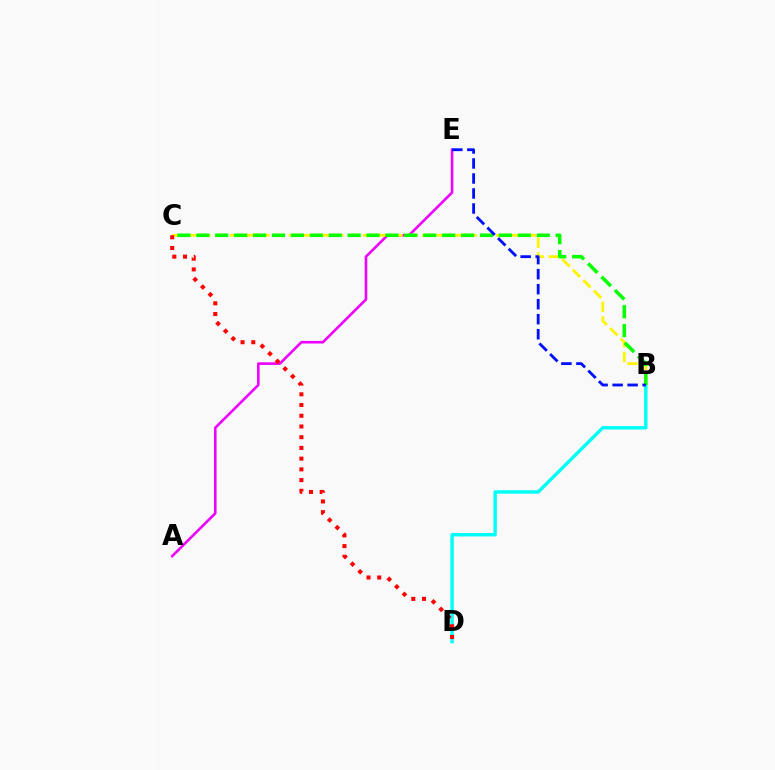{('A', 'E'): [{'color': '#ee00ff', 'line_style': 'solid', 'thickness': 1.87}], ('B', 'D'): [{'color': '#00fff6', 'line_style': 'solid', 'thickness': 2.45}], ('B', 'C'): [{'color': '#fcf500', 'line_style': 'dashed', 'thickness': 2.01}, {'color': '#08ff00', 'line_style': 'dashed', 'thickness': 2.57}], ('C', 'D'): [{'color': '#ff0000', 'line_style': 'dotted', 'thickness': 2.91}], ('B', 'E'): [{'color': '#0010ff', 'line_style': 'dashed', 'thickness': 2.04}]}